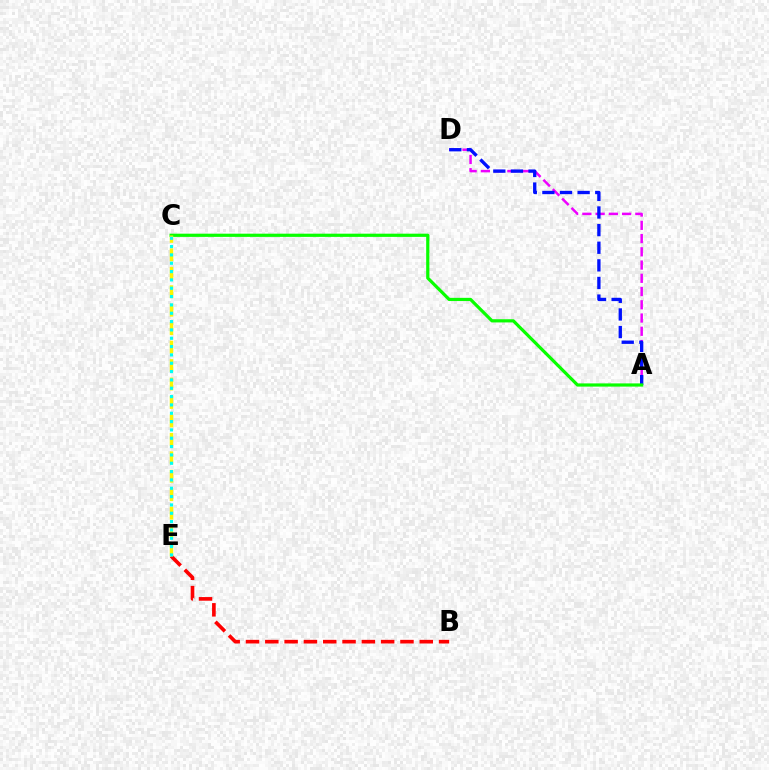{('B', 'E'): [{'color': '#ff0000', 'line_style': 'dashed', 'thickness': 2.62}], ('A', 'D'): [{'color': '#ee00ff', 'line_style': 'dashed', 'thickness': 1.8}, {'color': '#0010ff', 'line_style': 'dashed', 'thickness': 2.39}], ('A', 'C'): [{'color': '#08ff00', 'line_style': 'solid', 'thickness': 2.3}], ('C', 'E'): [{'color': '#fcf500', 'line_style': 'dashed', 'thickness': 2.51}, {'color': '#00fff6', 'line_style': 'dotted', 'thickness': 2.26}]}